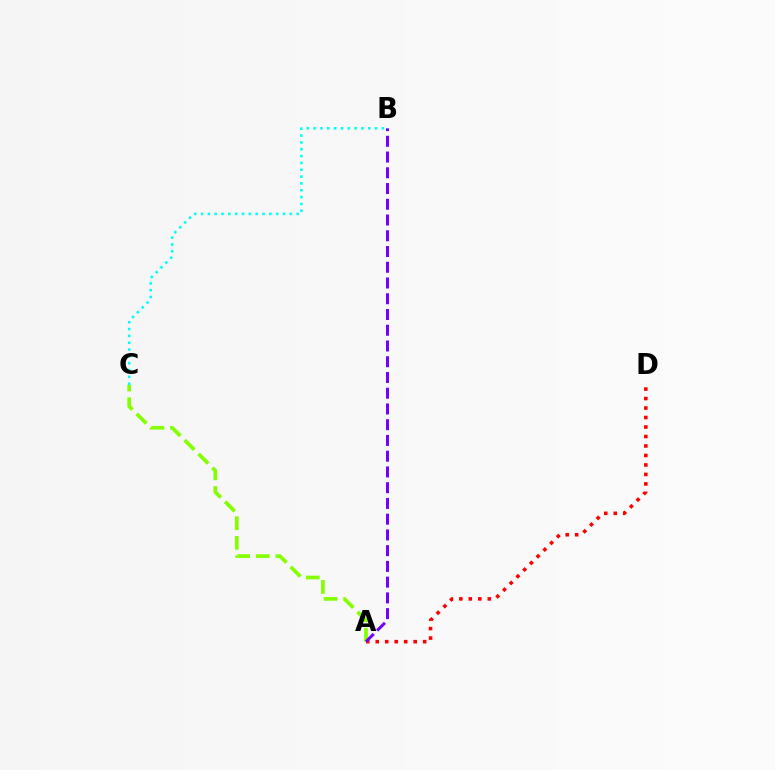{('A', 'D'): [{'color': '#ff0000', 'line_style': 'dotted', 'thickness': 2.58}], ('A', 'C'): [{'color': '#84ff00', 'line_style': 'dashed', 'thickness': 2.66}], ('B', 'C'): [{'color': '#00fff6', 'line_style': 'dotted', 'thickness': 1.86}], ('A', 'B'): [{'color': '#7200ff', 'line_style': 'dashed', 'thickness': 2.14}]}